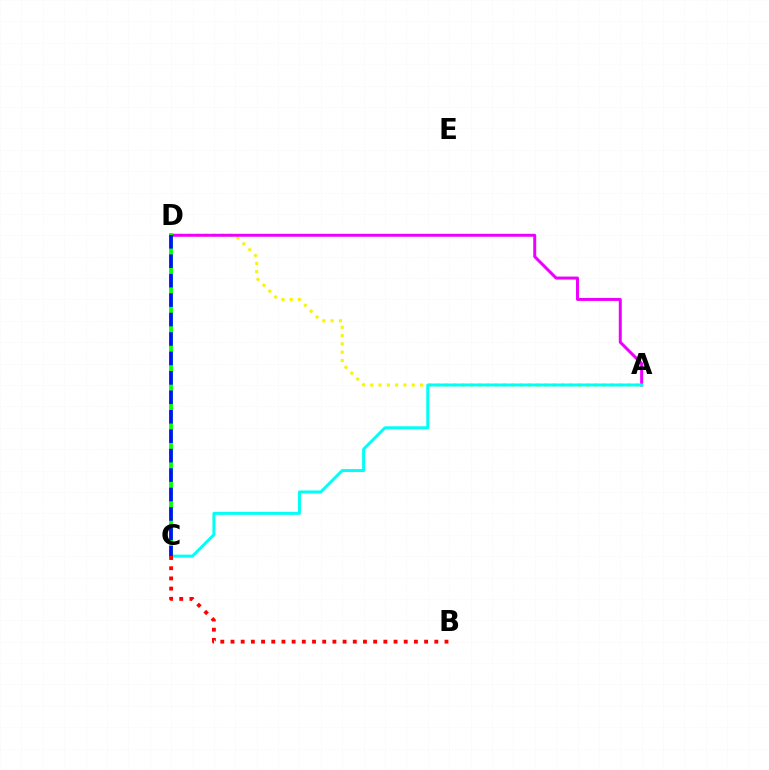{('A', 'D'): [{'color': '#fcf500', 'line_style': 'dotted', 'thickness': 2.25}, {'color': '#ee00ff', 'line_style': 'solid', 'thickness': 2.16}], ('A', 'C'): [{'color': '#00fff6', 'line_style': 'solid', 'thickness': 2.15}], ('C', 'D'): [{'color': '#08ff00', 'line_style': 'solid', 'thickness': 2.76}, {'color': '#0010ff', 'line_style': 'dashed', 'thickness': 2.64}], ('B', 'C'): [{'color': '#ff0000', 'line_style': 'dotted', 'thickness': 2.77}]}